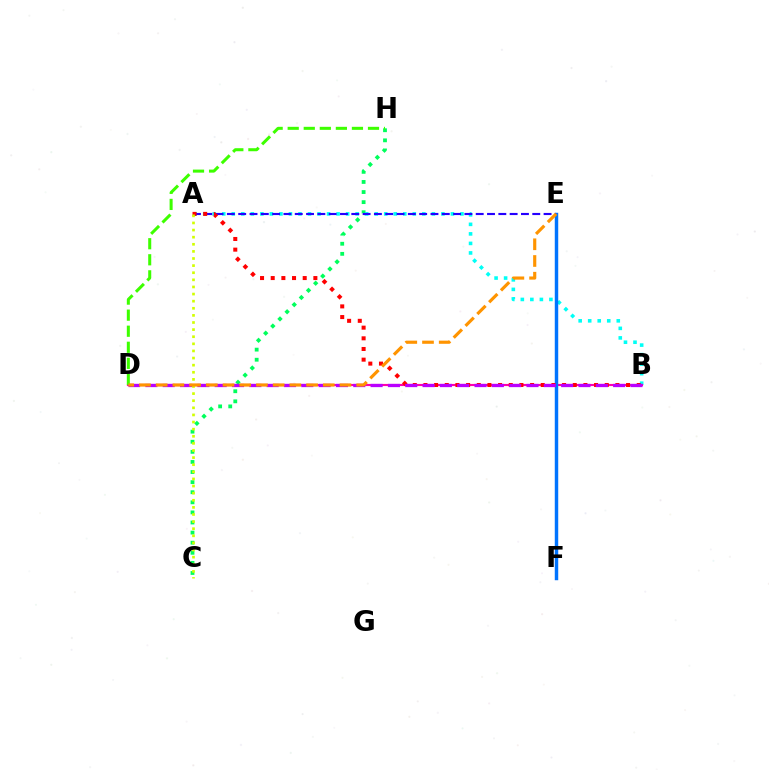{('C', 'H'): [{'color': '#00ff5c', 'line_style': 'dotted', 'thickness': 2.74}], ('A', 'B'): [{'color': '#00fff6', 'line_style': 'dotted', 'thickness': 2.59}, {'color': '#ff0000', 'line_style': 'dotted', 'thickness': 2.9}], ('B', 'D'): [{'color': '#ff00ac', 'line_style': 'solid', 'thickness': 1.54}, {'color': '#b900ff', 'line_style': 'dashed', 'thickness': 2.35}], ('E', 'F'): [{'color': '#0074ff', 'line_style': 'solid', 'thickness': 2.48}], ('D', 'H'): [{'color': '#3dff00', 'line_style': 'dashed', 'thickness': 2.18}], ('A', 'E'): [{'color': '#2500ff', 'line_style': 'dashed', 'thickness': 1.54}], ('A', 'C'): [{'color': '#d1ff00', 'line_style': 'dotted', 'thickness': 1.93}], ('D', 'E'): [{'color': '#ff9400', 'line_style': 'dashed', 'thickness': 2.27}]}